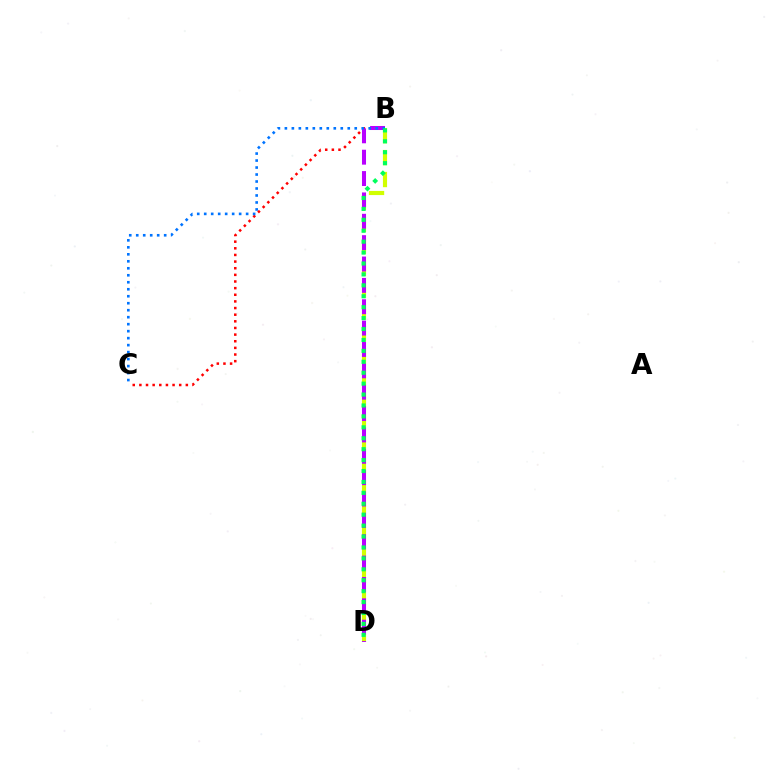{('B', 'D'): [{'color': '#d1ff00', 'line_style': 'dashed', 'thickness': 2.98}, {'color': '#b900ff', 'line_style': 'dashed', 'thickness': 2.9}, {'color': '#00ff5c', 'line_style': 'dotted', 'thickness': 2.97}], ('B', 'C'): [{'color': '#ff0000', 'line_style': 'dotted', 'thickness': 1.8}, {'color': '#0074ff', 'line_style': 'dotted', 'thickness': 1.9}]}